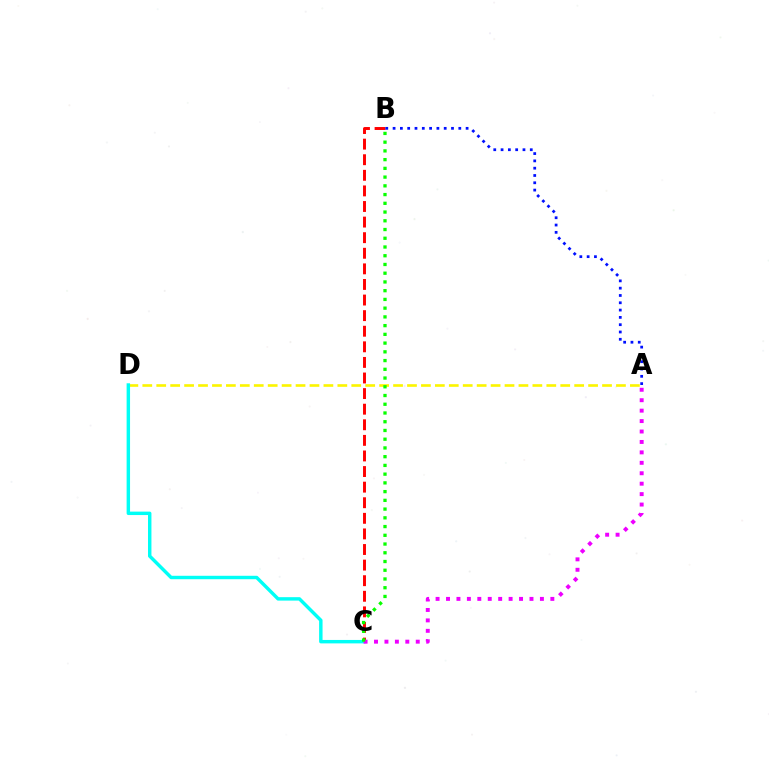{('A', 'D'): [{'color': '#fcf500', 'line_style': 'dashed', 'thickness': 1.89}], ('B', 'C'): [{'color': '#ff0000', 'line_style': 'dashed', 'thickness': 2.12}, {'color': '#08ff00', 'line_style': 'dotted', 'thickness': 2.37}], ('C', 'D'): [{'color': '#00fff6', 'line_style': 'solid', 'thickness': 2.47}], ('A', 'C'): [{'color': '#ee00ff', 'line_style': 'dotted', 'thickness': 2.83}], ('A', 'B'): [{'color': '#0010ff', 'line_style': 'dotted', 'thickness': 1.98}]}